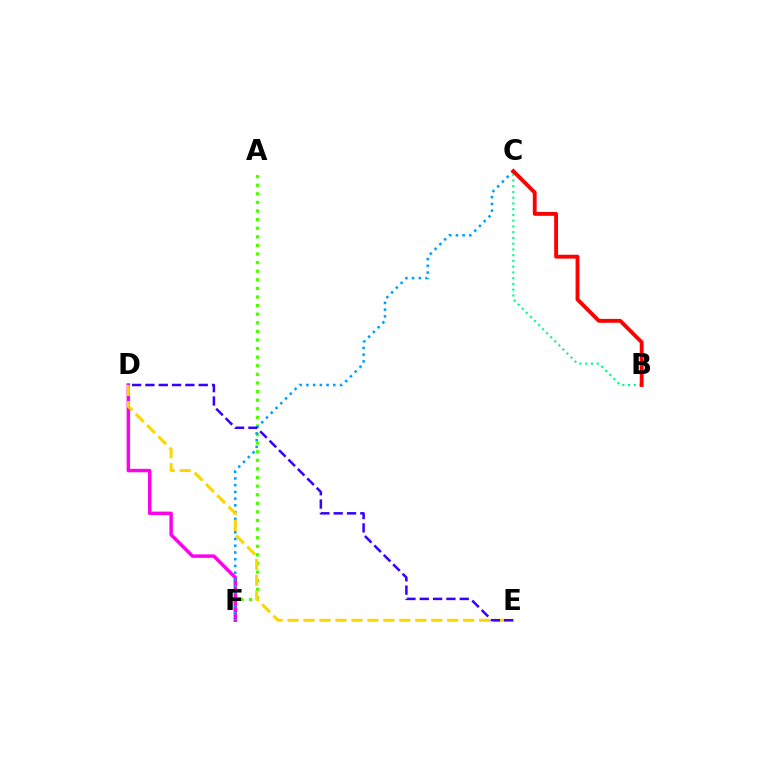{('B', 'C'): [{'color': '#00ff86', 'line_style': 'dotted', 'thickness': 1.56}, {'color': '#ff0000', 'line_style': 'solid', 'thickness': 2.78}], ('A', 'F'): [{'color': '#4fff00', 'line_style': 'dotted', 'thickness': 2.34}], ('D', 'F'): [{'color': '#ff00ed', 'line_style': 'solid', 'thickness': 2.48}], ('C', 'F'): [{'color': '#009eff', 'line_style': 'dotted', 'thickness': 1.83}], ('D', 'E'): [{'color': '#ffd500', 'line_style': 'dashed', 'thickness': 2.17}, {'color': '#3700ff', 'line_style': 'dashed', 'thickness': 1.81}]}